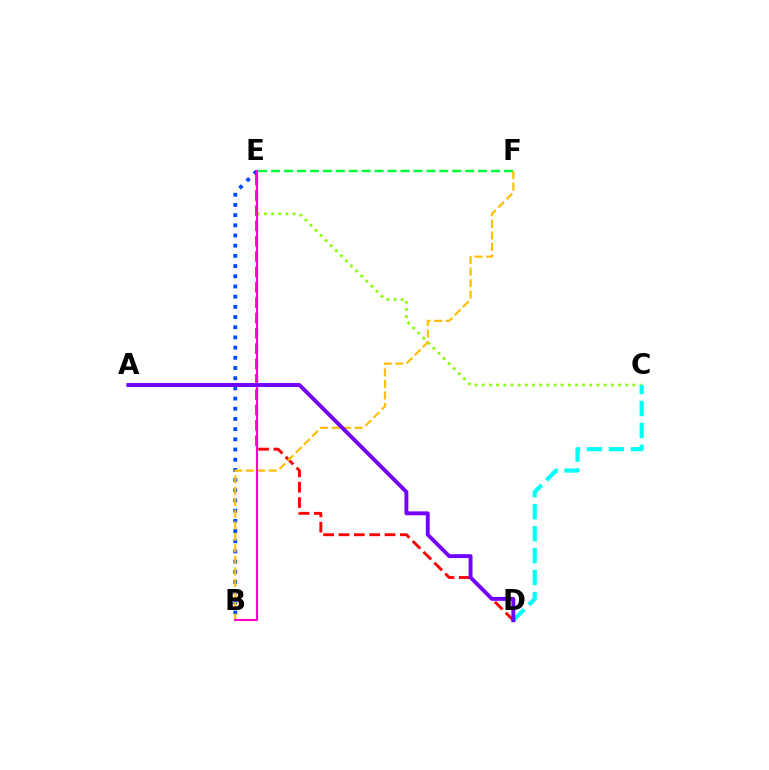{('C', 'E'): [{'color': '#84ff00', 'line_style': 'dotted', 'thickness': 1.95}], ('B', 'E'): [{'color': '#004bff', 'line_style': 'dotted', 'thickness': 2.77}, {'color': '#ff00cf', 'line_style': 'solid', 'thickness': 1.52}], ('E', 'F'): [{'color': '#00ff39', 'line_style': 'dashed', 'thickness': 1.76}], ('D', 'E'): [{'color': '#ff0000', 'line_style': 'dashed', 'thickness': 2.08}], ('B', 'F'): [{'color': '#ffbd00', 'line_style': 'dashed', 'thickness': 1.57}], ('C', 'D'): [{'color': '#00fff6', 'line_style': 'dashed', 'thickness': 2.98}], ('A', 'D'): [{'color': '#7200ff', 'line_style': 'solid', 'thickness': 2.8}]}